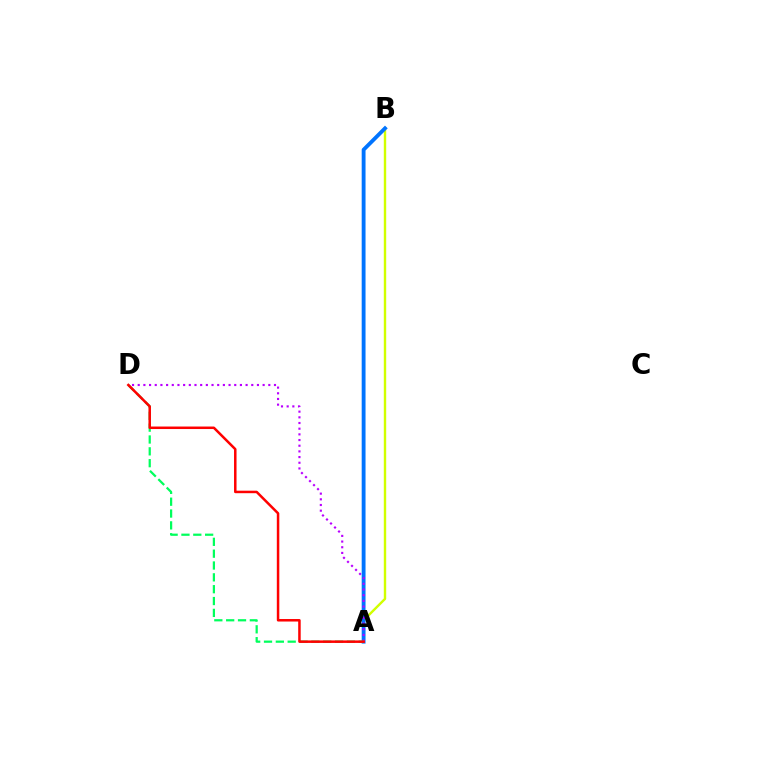{('A', 'B'): [{'color': '#d1ff00', 'line_style': 'solid', 'thickness': 1.73}, {'color': '#0074ff', 'line_style': 'solid', 'thickness': 2.77}], ('A', 'D'): [{'color': '#b900ff', 'line_style': 'dotted', 'thickness': 1.54}, {'color': '#00ff5c', 'line_style': 'dashed', 'thickness': 1.61}, {'color': '#ff0000', 'line_style': 'solid', 'thickness': 1.8}]}